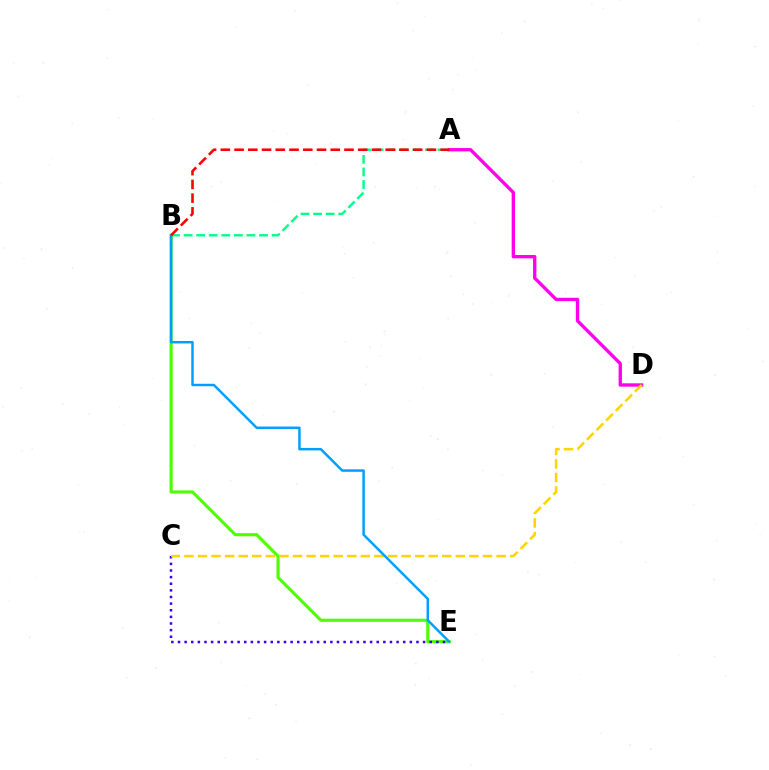{('A', 'D'): [{'color': '#ff00ed', 'line_style': 'solid', 'thickness': 2.4}], ('B', 'E'): [{'color': '#4fff00', 'line_style': 'solid', 'thickness': 2.26}, {'color': '#009eff', 'line_style': 'solid', 'thickness': 1.78}], ('A', 'B'): [{'color': '#00ff86', 'line_style': 'dashed', 'thickness': 1.71}, {'color': '#ff0000', 'line_style': 'dashed', 'thickness': 1.87}], ('C', 'E'): [{'color': '#3700ff', 'line_style': 'dotted', 'thickness': 1.8}], ('C', 'D'): [{'color': '#ffd500', 'line_style': 'dashed', 'thickness': 1.84}]}